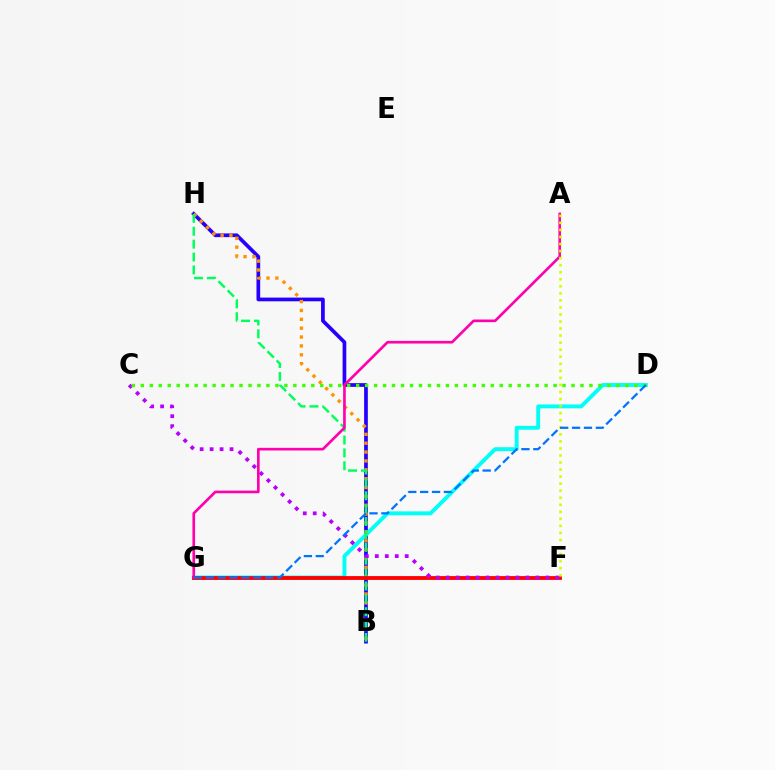{('B', 'H'): [{'color': '#2500ff', 'line_style': 'solid', 'thickness': 2.67}, {'color': '#ff9400', 'line_style': 'dotted', 'thickness': 2.41}, {'color': '#00ff5c', 'line_style': 'dashed', 'thickness': 1.75}], ('D', 'G'): [{'color': '#00fff6', 'line_style': 'solid', 'thickness': 2.81}, {'color': '#0074ff', 'line_style': 'dashed', 'thickness': 1.62}], ('F', 'G'): [{'color': '#ff0000', 'line_style': 'solid', 'thickness': 2.75}], ('A', 'G'): [{'color': '#ff00ac', 'line_style': 'solid', 'thickness': 1.91}], ('C', 'F'): [{'color': '#b900ff', 'line_style': 'dotted', 'thickness': 2.71}], ('C', 'D'): [{'color': '#3dff00', 'line_style': 'dotted', 'thickness': 2.44}], ('A', 'F'): [{'color': '#d1ff00', 'line_style': 'dotted', 'thickness': 1.91}]}